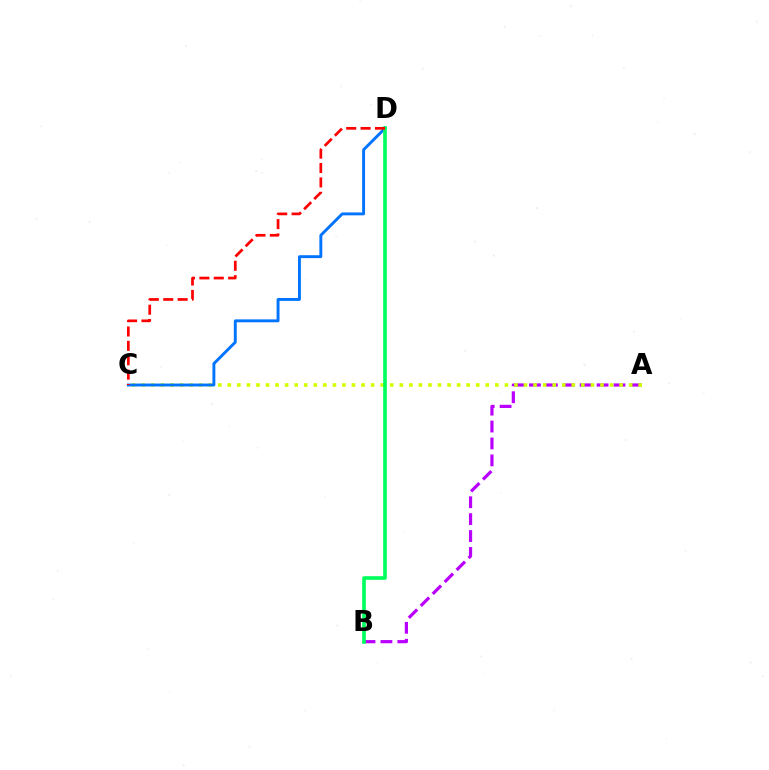{('A', 'B'): [{'color': '#b900ff', 'line_style': 'dashed', 'thickness': 2.3}], ('A', 'C'): [{'color': '#d1ff00', 'line_style': 'dotted', 'thickness': 2.6}], ('C', 'D'): [{'color': '#0074ff', 'line_style': 'solid', 'thickness': 2.09}, {'color': '#ff0000', 'line_style': 'dashed', 'thickness': 1.95}], ('B', 'D'): [{'color': '#00ff5c', 'line_style': 'solid', 'thickness': 2.63}]}